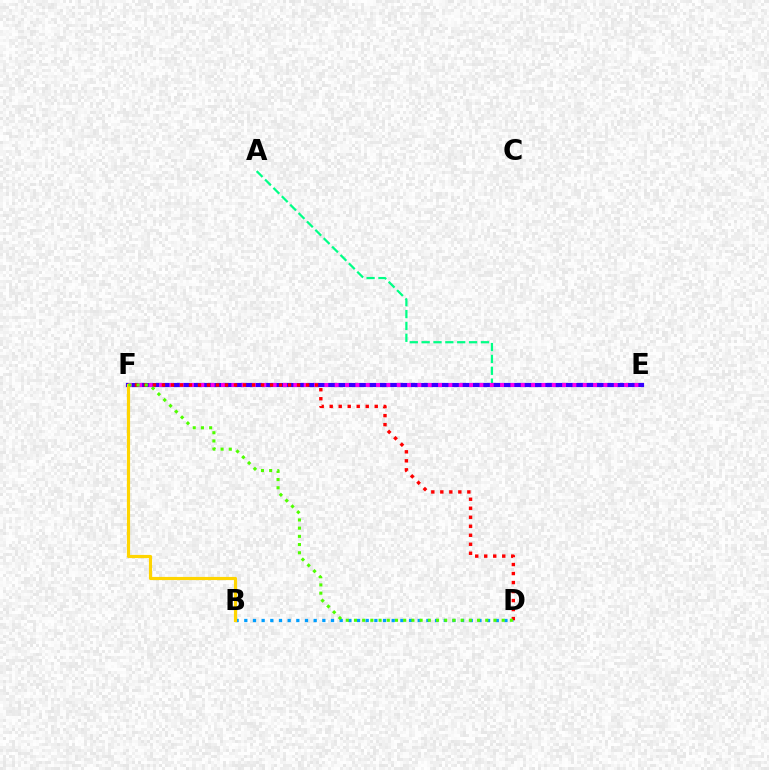{('A', 'E'): [{'color': '#00ff86', 'line_style': 'dashed', 'thickness': 1.61}], ('B', 'D'): [{'color': '#009eff', 'line_style': 'dotted', 'thickness': 2.36}], ('E', 'F'): [{'color': '#3700ff', 'line_style': 'solid', 'thickness': 3.0}, {'color': '#ff00ed', 'line_style': 'dotted', 'thickness': 2.81}], ('D', 'F'): [{'color': '#ff0000', 'line_style': 'dotted', 'thickness': 2.45}, {'color': '#4fff00', 'line_style': 'dotted', 'thickness': 2.23}], ('B', 'F'): [{'color': '#ffd500', 'line_style': 'solid', 'thickness': 2.27}]}